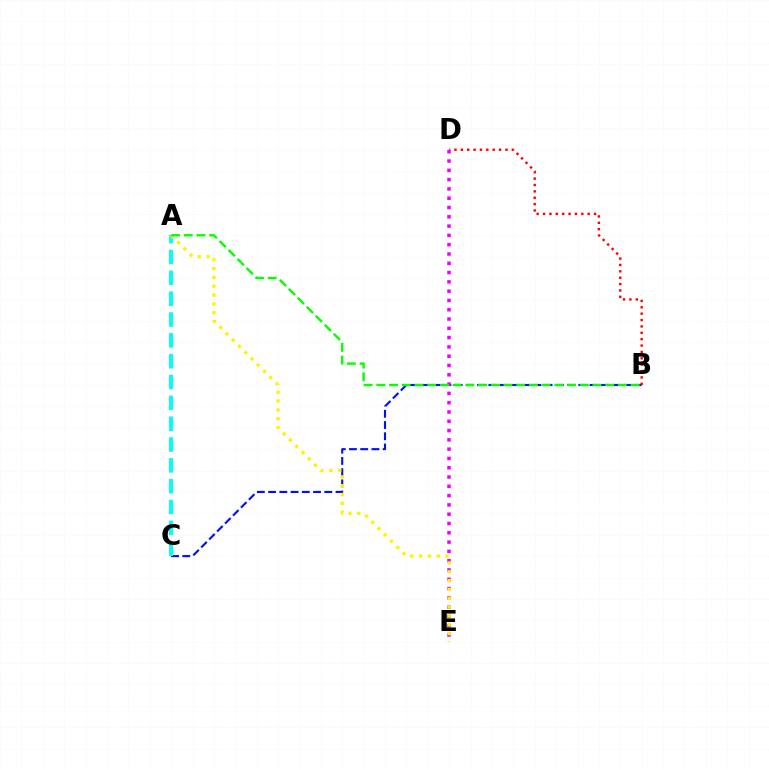{('B', 'C'): [{'color': '#0010ff', 'line_style': 'dashed', 'thickness': 1.53}], ('B', 'D'): [{'color': '#ff0000', 'line_style': 'dotted', 'thickness': 1.73}], ('A', 'C'): [{'color': '#00fff6', 'line_style': 'dashed', 'thickness': 2.83}], ('D', 'E'): [{'color': '#ee00ff', 'line_style': 'dotted', 'thickness': 2.53}], ('A', 'E'): [{'color': '#fcf500', 'line_style': 'dotted', 'thickness': 2.4}], ('A', 'B'): [{'color': '#08ff00', 'line_style': 'dashed', 'thickness': 1.73}]}